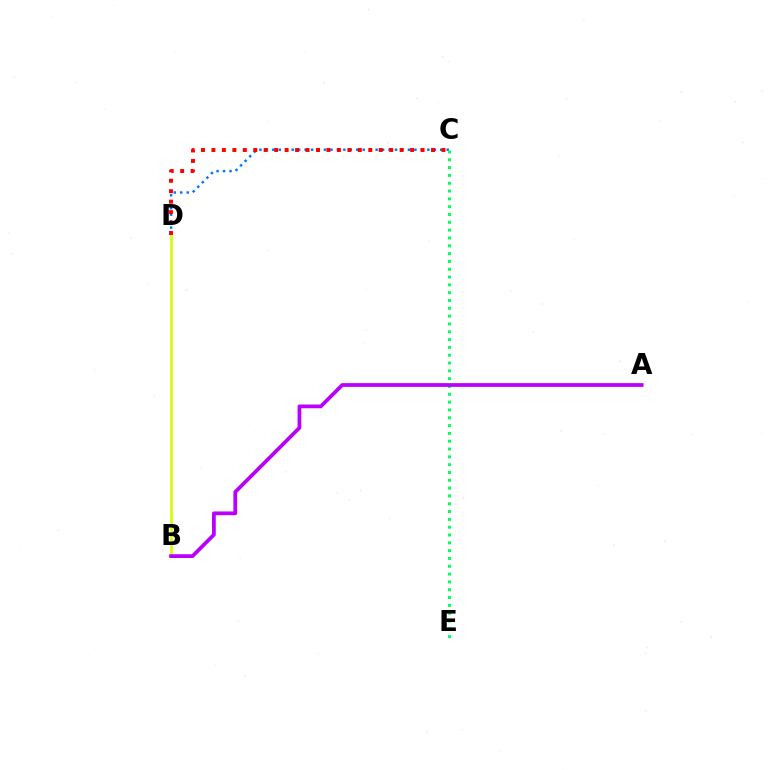{('C', 'D'): [{'color': '#0074ff', 'line_style': 'dotted', 'thickness': 1.76}, {'color': '#ff0000', 'line_style': 'dotted', 'thickness': 2.84}], ('C', 'E'): [{'color': '#00ff5c', 'line_style': 'dotted', 'thickness': 2.12}], ('B', 'D'): [{'color': '#d1ff00', 'line_style': 'solid', 'thickness': 1.91}], ('A', 'B'): [{'color': '#b900ff', 'line_style': 'solid', 'thickness': 2.7}]}